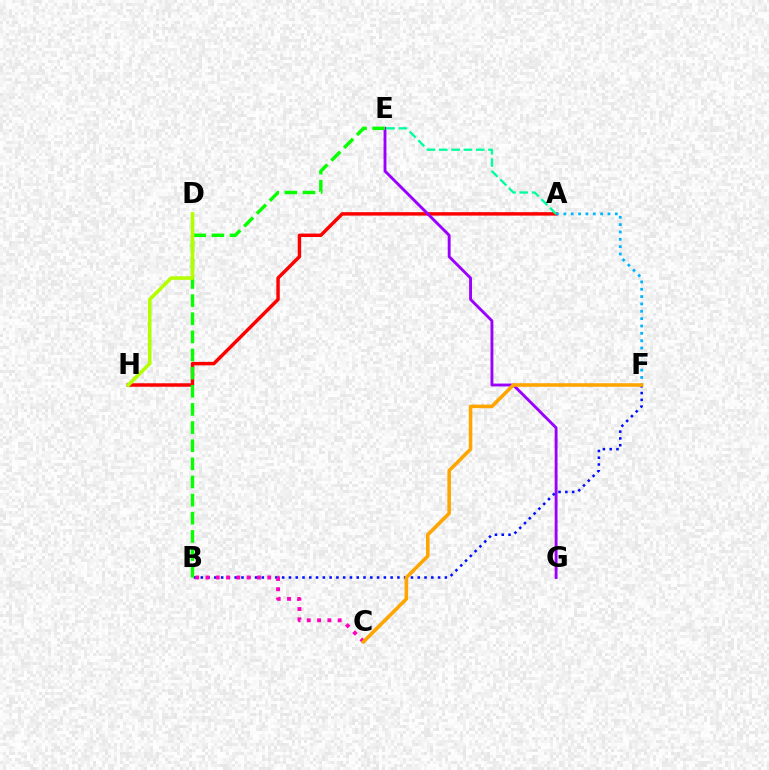{('A', 'H'): [{'color': '#ff0000', 'line_style': 'solid', 'thickness': 2.48}], ('E', 'G'): [{'color': '#9b00ff', 'line_style': 'solid', 'thickness': 2.07}], ('A', 'E'): [{'color': '#00ff9d', 'line_style': 'dashed', 'thickness': 1.67}], ('A', 'F'): [{'color': '#00b5ff', 'line_style': 'dotted', 'thickness': 2.0}], ('B', 'F'): [{'color': '#0010ff', 'line_style': 'dotted', 'thickness': 1.84}], ('B', 'E'): [{'color': '#08ff00', 'line_style': 'dashed', 'thickness': 2.46}], ('B', 'C'): [{'color': '#ff00bd', 'line_style': 'dotted', 'thickness': 2.8}], ('D', 'H'): [{'color': '#b3ff00', 'line_style': 'solid', 'thickness': 2.58}], ('C', 'F'): [{'color': '#ffa500', 'line_style': 'solid', 'thickness': 2.56}]}